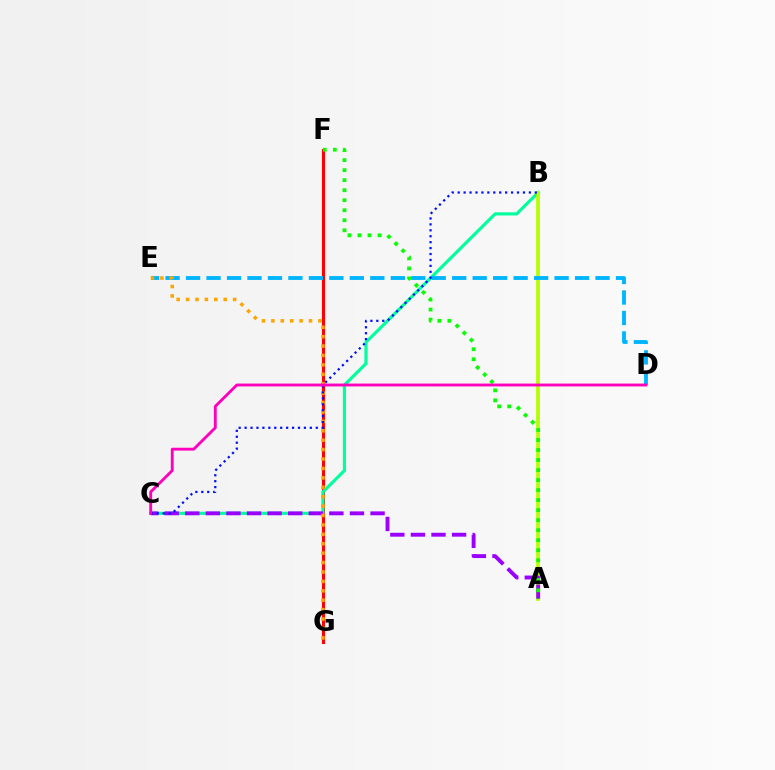{('F', 'G'): [{'color': '#ff0000', 'line_style': 'solid', 'thickness': 2.23}], ('B', 'C'): [{'color': '#00ff9d', 'line_style': 'solid', 'thickness': 2.27}, {'color': '#0010ff', 'line_style': 'dotted', 'thickness': 1.61}], ('A', 'B'): [{'color': '#b3ff00', 'line_style': 'solid', 'thickness': 2.68}], ('A', 'C'): [{'color': '#9b00ff', 'line_style': 'dashed', 'thickness': 2.8}], ('D', 'E'): [{'color': '#00b5ff', 'line_style': 'dashed', 'thickness': 2.78}], ('E', 'G'): [{'color': '#ffa500', 'line_style': 'dotted', 'thickness': 2.56}], ('A', 'F'): [{'color': '#08ff00', 'line_style': 'dotted', 'thickness': 2.72}], ('C', 'D'): [{'color': '#ff00bd', 'line_style': 'solid', 'thickness': 2.06}]}